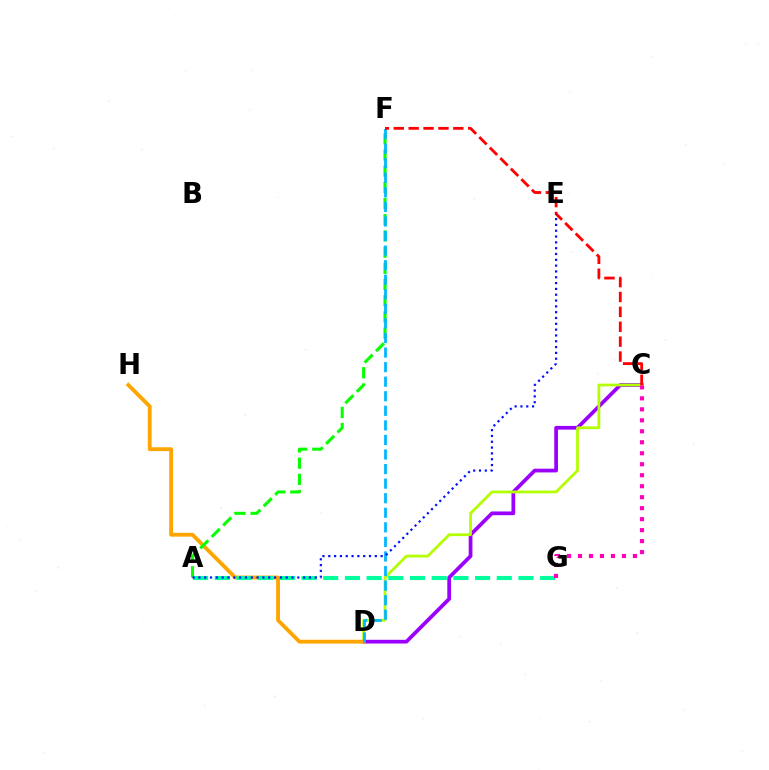{('C', 'D'): [{'color': '#9b00ff', 'line_style': 'solid', 'thickness': 2.69}, {'color': '#b3ff00', 'line_style': 'solid', 'thickness': 1.99}], ('D', 'H'): [{'color': '#ffa500', 'line_style': 'solid', 'thickness': 2.76}], ('A', 'G'): [{'color': '#00ff9d', 'line_style': 'dashed', 'thickness': 2.95}], ('A', 'F'): [{'color': '#08ff00', 'line_style': 'dashed', 'thickness': 2.2}], ('D', 'F'): [{'color': '#00b5ff', 'line_style': 'dashed', 'thickness': 1.98}], ('C', 'F'): [{'color': '#ff0000', 'line_style': 'dashed', 'thickness': 2.02}], ('A', 'E'): [{'color': '#0010ff', 'line_style': 'dotted', 'thickness': 1.58}], ('C', 'G'): [{'color': '#ff00bd', 'line_style': 'dotted', 'thickness': 2.98}]}